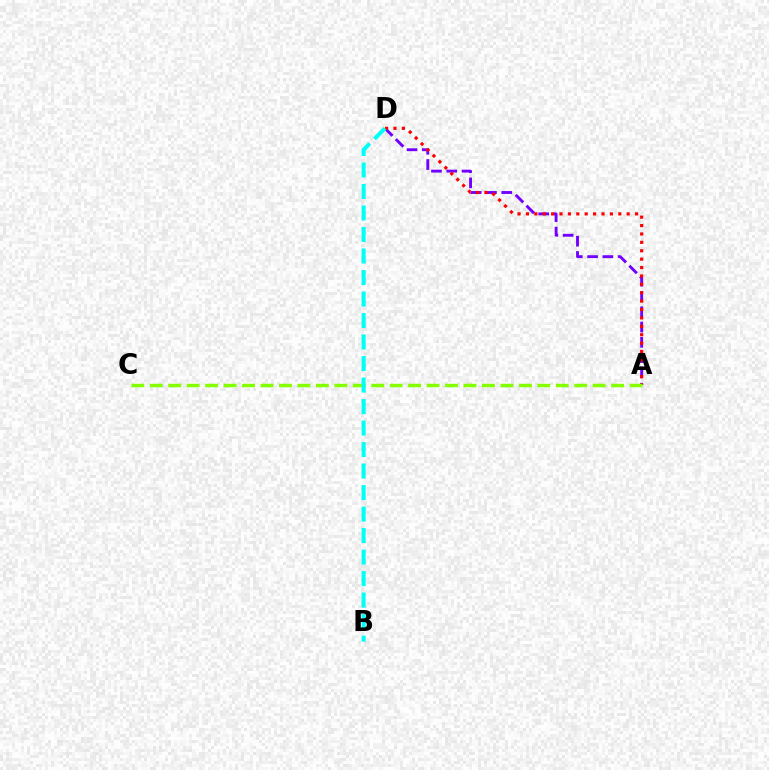{('A', 'D'): [{'color': '#7200ff', 'line_style': 'dashed', 'thickness': 2.08}, {'color': '#ff0000', 'line_style': 'dotted', 'thickness': 2.28}], ('A', 'C'): [{'color': '#84ff00', 'line_style': 'dashed', 'thickness': 2.51}], ('B', 'D'): [{'color': '#00fff6', 'line_style': 'dashed', 'thickness': 2.92}]}